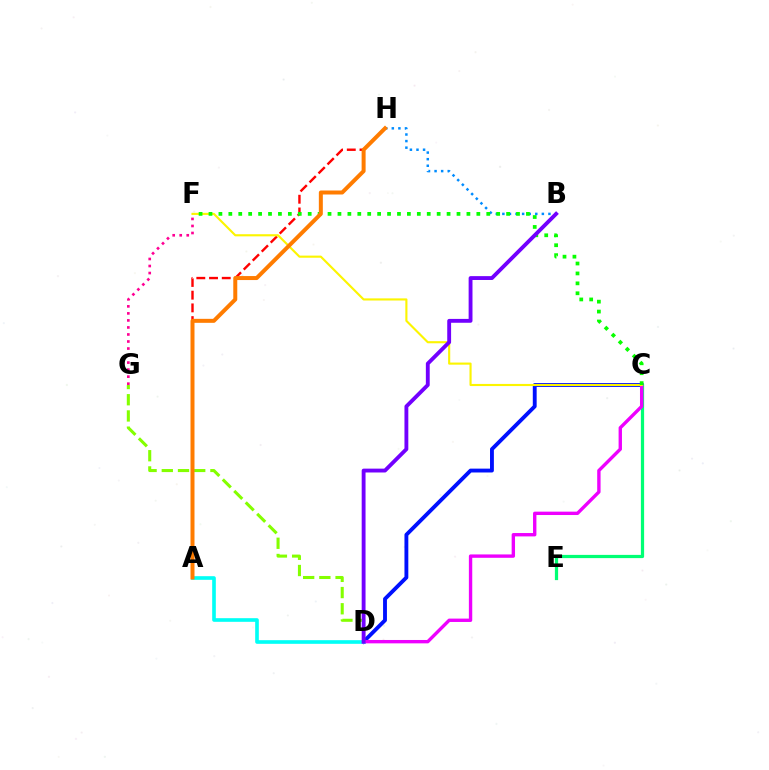{('C', 'D'): [{'color': '#0010ff', 'line_style': 'solid', 'thickness': 2.78}, {'color': '#ee00ff', 'line_style': 'solid', 'thickness': 2.43}], ('B', 'H'): [{'color': '#008cff', 'line_style': 'dotted', 'thickness': 1.79}], ('A', 'D'): [{'color': '#00fff6', 'line_style': 'solid', 'thickness': 2.62}], ('D', 'G'): [{'color': '#84ff00', 'line_style': 'dashed', 'thickness': 2.2}], ('A', 'H'): [{'color': '#ff0000', 'line_style': 'dashed', 'thickness': 1.73}, {'color': '#ff7c00', 'line_style': 'solid', 'thickness': 2.87}], ('C', 'E'): [{'color': '#00ff74', 'line_style': 'solid', 'thickness': 2.33}], ('C', 'F'): [{'color': '#fcf500', 'line_style': 'solid', 'thickness': 1.53}, {'color': '#08ff00', 'line_style': 'dotted', 'thickness': 2.7}], ('B', 'D'): [{'color': '#7200ff', 'line_style': 'solid', 'thickness': 2.78}], ('F', 'G'): [{'color': '#ff0094', 'line_style': 'dotted', 'thickness': 1.91}]}